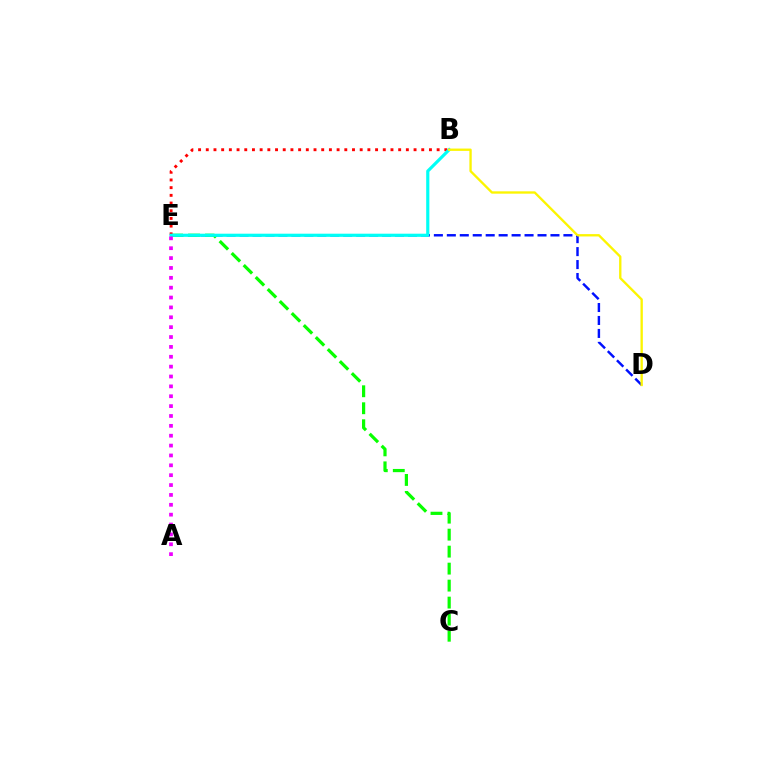{('D', 'E'): [{'color': '#0010ff', 'line_style': 'dashed', 'thickness': 1.76}], ('C', 'E'): [{'color': '#08ff00', 'line_style': 'dashed', 'thickness': 2.31}], ('B', 'E'): [{'color': '#ff0000', 'line_style': 'dotted', 'thickness': 2.09}, {'color': '#00fff6', 'line_style': 'solid', 'thickness': 2.28}], ('A', 'E'): [{'color': '#ee00ff', 'line_style': 'dotted', 'thickness': 2.68}], ('B', 'D'): [{'color': '#fcf500', 'line_style': 'solid', 'thickness': 1.68}]}